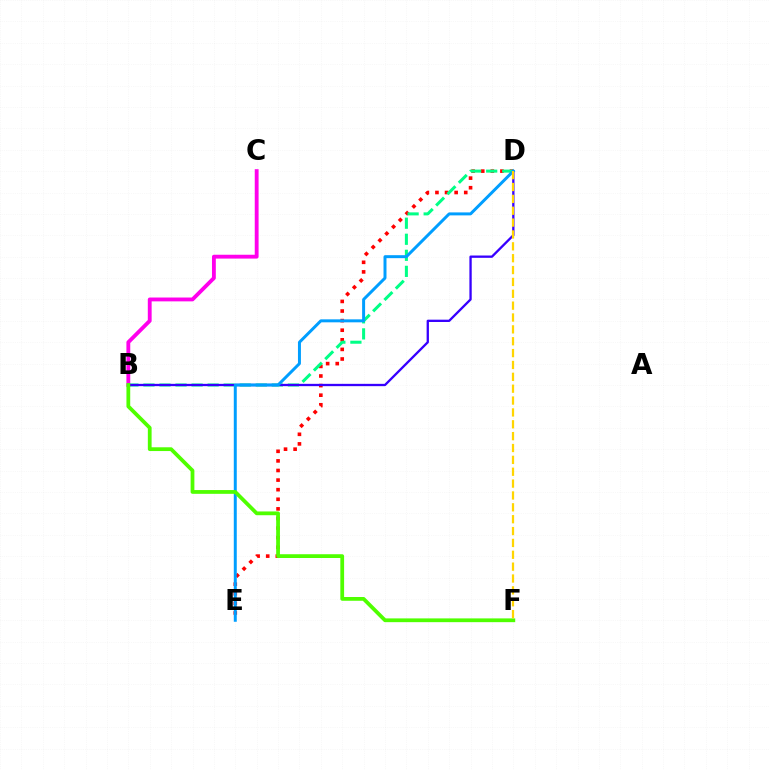{('B', 'C'): [{'color': '#ff00ed', 'line_style': 'solid', 'thickness': 2.77}], ('D', 'E'): [{'color': '#ff0000', 'line_style': 'dotted', 'thickness': 2.61}, {'color': '#009eff', 'line_style': 'solid', 'thickness': 2.14}], ('B', 'D'): [{'color': '#00ff86', 'line_style': 'dashed', 'thickness': 2.18}, {'color': '#3700ff', 'line_style': 'solid', 'thickness': 1.67}], ('B', 'F'): [{'color': '#4fff00', 'line_style': 'solid', 'thickness': 2.71}], ('D', 'F'): [{'color': '#ffd500', 'line_style': 'dashed', 'thickness': 1.61}]}